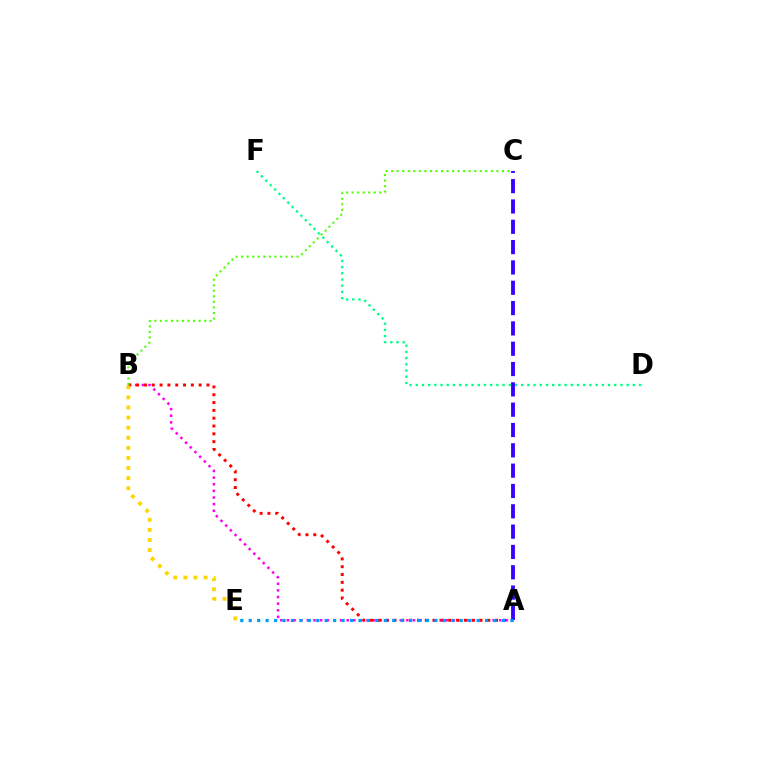{('A', 'B'): [{'color': '#ff00ed', 'line_style': 'dotted', 'thickness': 1.8}, {'color': '#ff0000', 'line_style': 'dotted', 'thickness': 2.12}], ('B', 'C'): [{'color': '#4fff00', 'line_style': 'dotted', 'thickness': 1.51}], ('D', 'F'): [{'color': '#00ff86', 'line_style': 'dotted', 'thickness': 1.69}], ('A', 'C'): [{'color': '#3700ff', 'line_style': 'dashed', 'thickness': 2.76}], ('A', 'E'): [{'color': '#009eff', 'line_style': 'dotted', 'thickness': 2.29}], ('B', 'E'): [{'color': '#ffd500', 'line_style': 'dotted', 'thickness': 2.74}]}